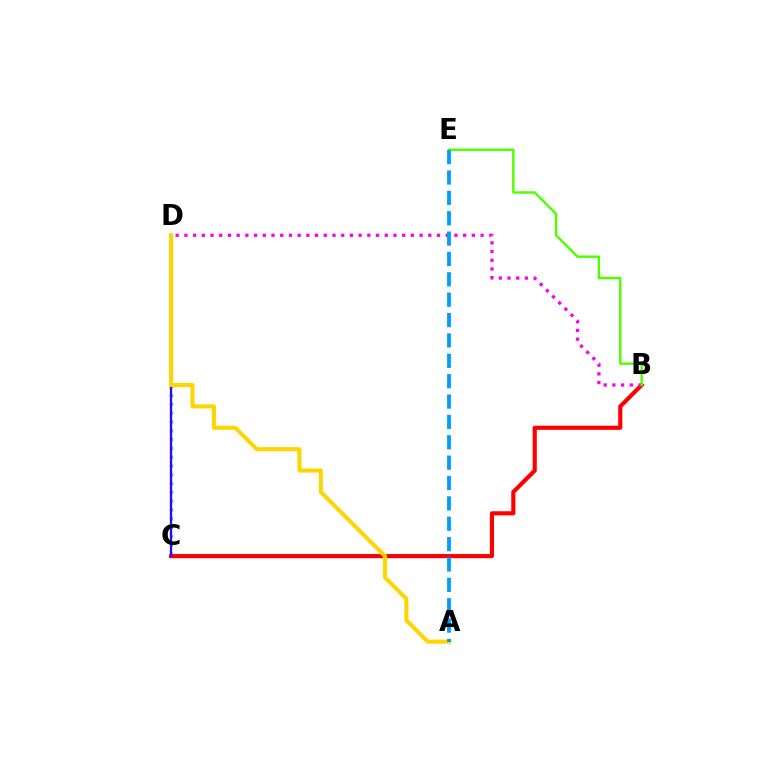{('C', 'D'): [{'color': '#00ff86', 'line_style': 'dotted', 'thickness': 2.39}, {'color': '#3700ff', 'line_style': 'solid', 'thickness': 1.66}], ('B', 'C'): [{'color': '#ff0000', 'line_style': 'solid', 'thickness': 2.98}], ('B', 'D'): [{'color': '#ff00ed', 'line_style': 'dotted', 'thickness': 2.37}], ('A', 'D'): [{'color': '#ffd500', 'line_style': 'solid', 'thickness': 2.92}], ('B', 'E'): [{'color': '#4fff00', 'line_style': 'solid', 'thickness': 1.75}], ('A', 'E'): [{'color': '#009eff', 'line_style': 'dashed', 'thickness': 2.77}]}